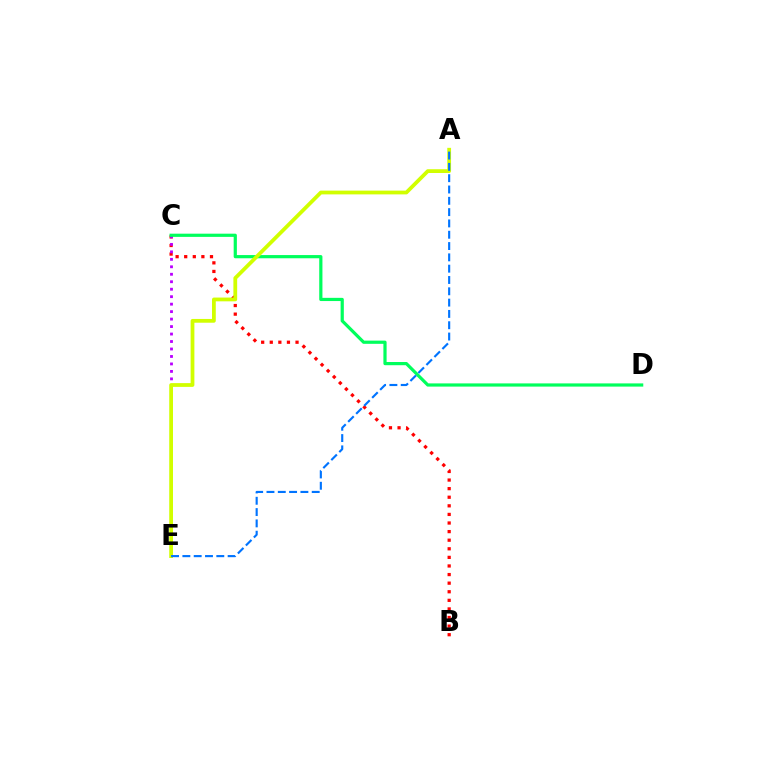{('B', 'C'): [{'color': '#ff0000', 'line_style': 'dotted', 'thickness': 2.33}], ('C', 'E'): [{'color': '#b900ff', 'line_style': 'dotted', 'thickness': 2.03}], ('C', 'D'): [{'color': '#00ff5c', 'line_style': 'solid', 'thickness': 2.31}], ('A', 'E'): [{'color': '#d1ff00', 'line_style': 'solid', 'thickness': 2.72}, {'color': '#0074ff', 'line_style': 'dashed', 'thickness': 1.54}]}